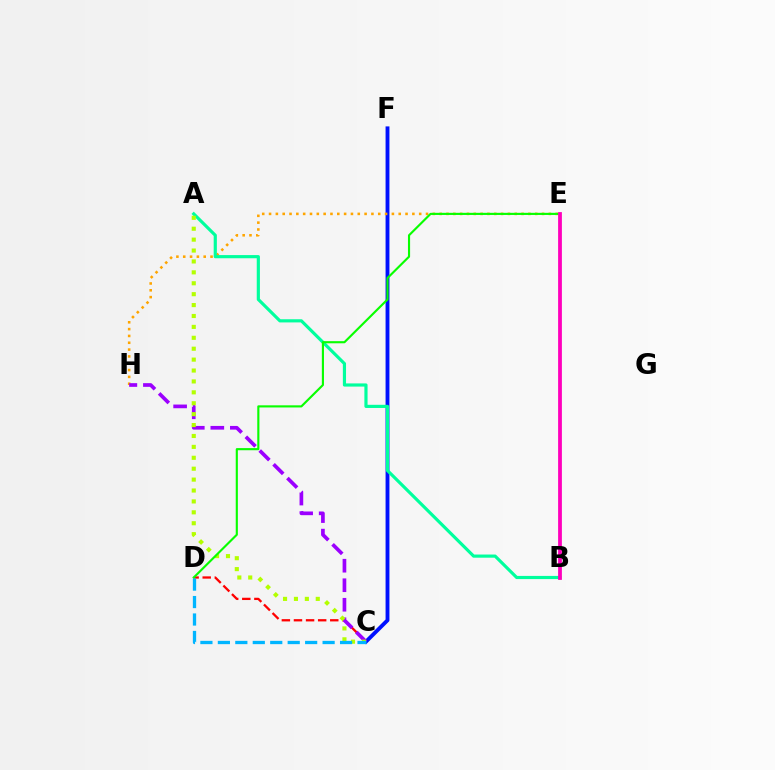{('C', 'F'): [{'color': '#0010ff', 'line_style': 'solid', 'thickness': 2.78}], ('E', 'H'): [{'color': '#ffa500', 'line_style': 'dotted', 'thickness': 1.85}], ('C', 'D'): [{'color': '#ff0000', 'line_style': 'dashed', 'thickness': 1.64}, {'color': '#00b5ff', 'line_style': 'dashed', 'thickness': 2.37}], ('A', 'B'): [{'color': '#00ff9d', 'line_style': 'solid', 'thickness': 2.28}], ('C', 'H'): [{'color': '#9b00ff', 'line_style': 'dashed', 'thickness': 2.65}], ('A', 'C'): [{'color': '#b3ff00', 'line_style': 'dotted', 'thickness': 2.96}], ('D', 'E'): [{'color': '#08ff00', 'line_style': 'solid', 'thickness': 1.54}], ('B', 'E'): [{'color': '#ff00bd', 'line_style': 'solid', 'thickness': 2.72}]}